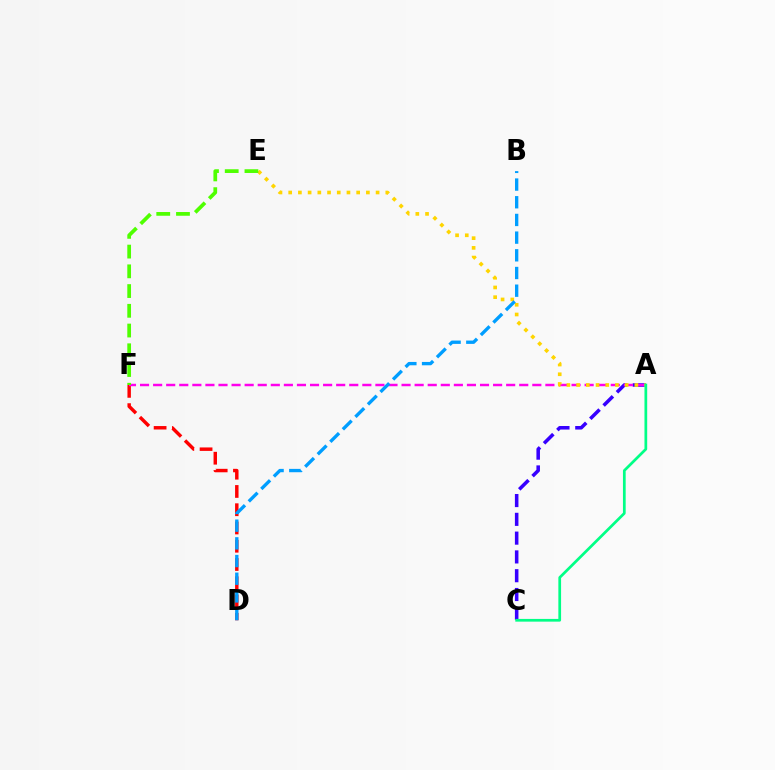{('A', 'C'): [{'color': '#3700ff', 'line_style': 'dashed', 'thickness': 2.55}, {'color': '#00ff86', 'line_style': 'solid', 'thickness': 1.96}], ('D', 'F'): [{'color': '#ff0000', 'line_style': 'dashed', 'thickness': 2.48}], ('A', 'F'): [{'color': '#ff00ed', 'line_style': 'dashed', 'thickness': 1.78}], ('A', 'E'): [{'color': '#ffd500', 'line_style': 'dotted', 'thickness': 2.64}], ('E', 'F'): [{'color': '#4fff00', 'line_style': 'dashed', 'thickness': 2.68}], ('B', 'D'): [{'color': '#009eff', 'line_style': 'dashed', 'thickness': 2.4}]}